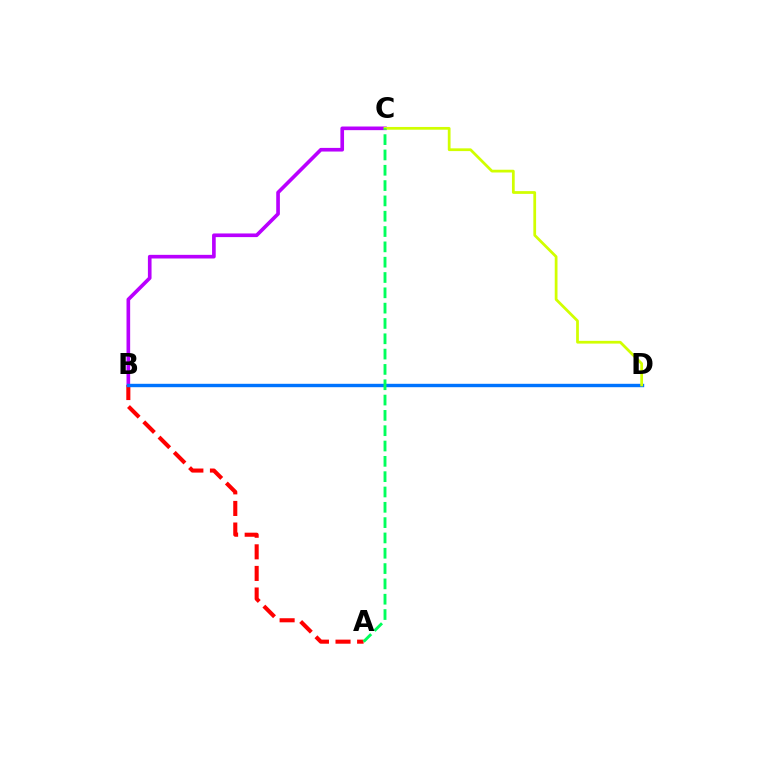{('A', 'B'): [{'color': '#ff0000', 'line_style': 'dashed', 'thickness': 2.93}], ('B', 'C'): [{'color': '#b900ff', 'line_style': 'solid', 'thickness': 2.62}], ('B', 'D'): [{'color': '#0074ff', 'line_style': 'solid', 'thickness': 2.45}], ('C', 'D'): [{'color': '#d1ff00', 'line_style': 'solid', 'thickness': 1.98}], ('A', 'C'): [{'color': '#00ff5c', 'line_style': 'dashed', 'thickness': 2.08}]}